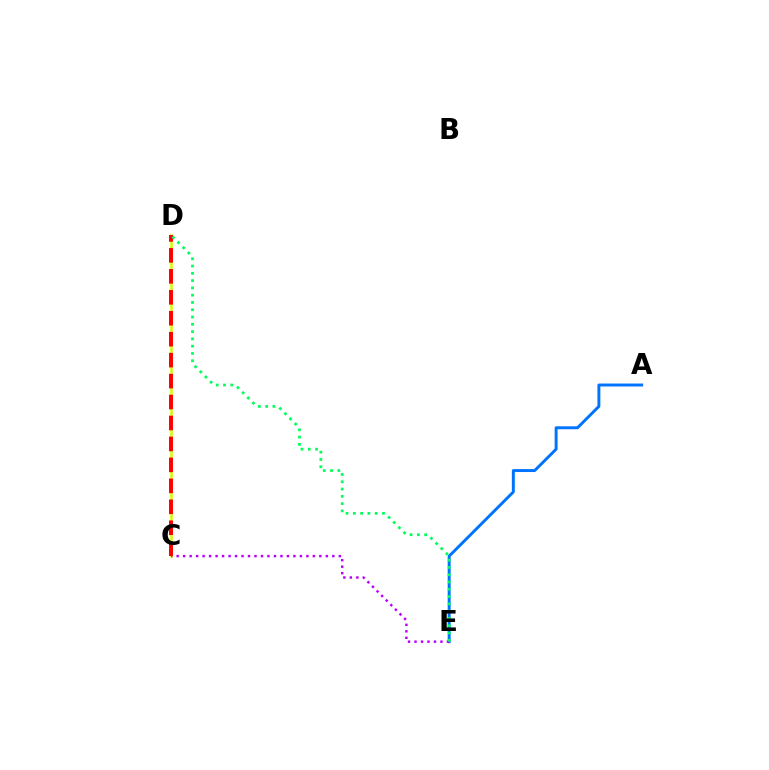{('C', 'D'): [{'color': '#d1ff00', 'line_style': 'solid', 'thickness': 1.81}, {'color': '#ff0000', 'line_style': 'dashed', 'thickness': 2.85}], ('A', 'E'): [{'color': '#0074ff', 'line_style': 'solid', 'thickness': 2.11}], ('C', 'E'): [{'color': '#b900ff', 'line_style': 'dotted', 'thickness': 1.76}], ('D', 'E'): [{'color': '#00ff5c', 'line_style': 'dotted', 'thickness': 1.98}]}